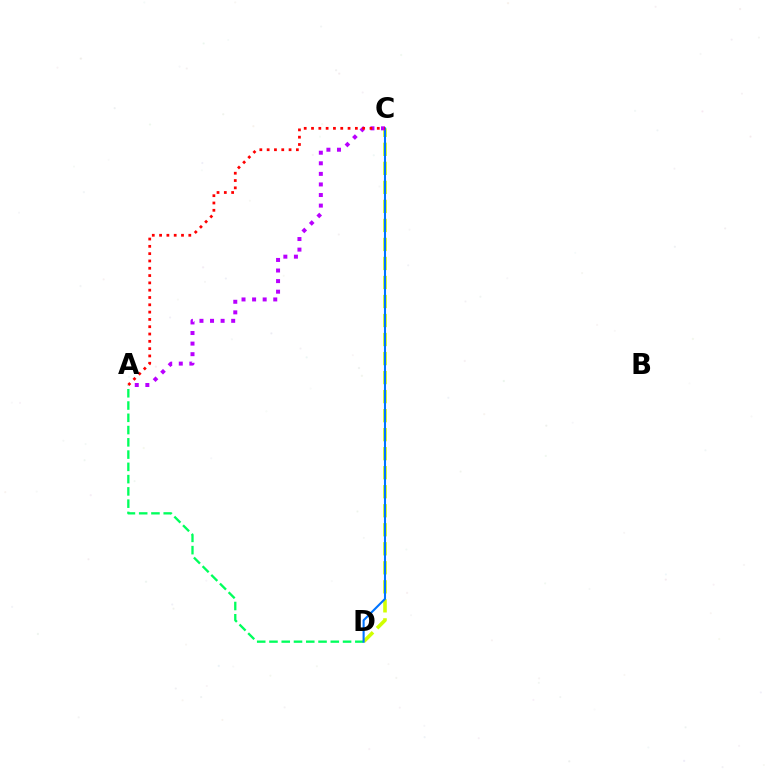{('A', 'D'): [{'color': '#00ff5c', 'line_style': 'dashed', 'thickness': 1.67}], ('C', 'D'): [{'color': '#d1ff00', 'line_style': 'dashed', 'thickness': 2.58}, {'color': '#0074ff', 'line_style': 'solid', 'thickness': 1.51}], ('A', 'C'): [{'color': '#b900ff', 'line_style': 'dotted', 'thickness': 2.87}, {'color': '#ff0000', 'line_style': 'dotted', 'thickness': 1.99}]}